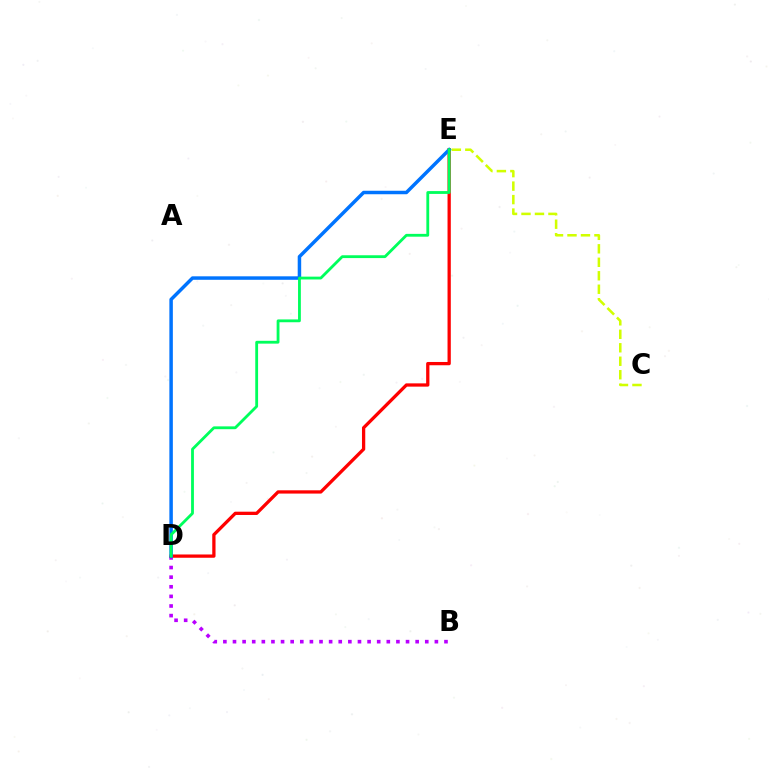{('C', 'E'): [{'color': '#d1ff00', 'line_style': 'dashed', 'thickness': 1.83}], ('B', 'D'): [{'color': '#b900ff', 'line_style': 'dotted', 'thickness': 2.61}], ('D', 'E'): [{'color': '#ff0000', 'line_style': 'solid', 'thickness': 2.36}, {'color': '#0074ff', 'line_style': 'solid', 'thickness': 2.51}, {'color': '#00ff5c', 'line_style': 'solid', 'thickness': 2.03}]}